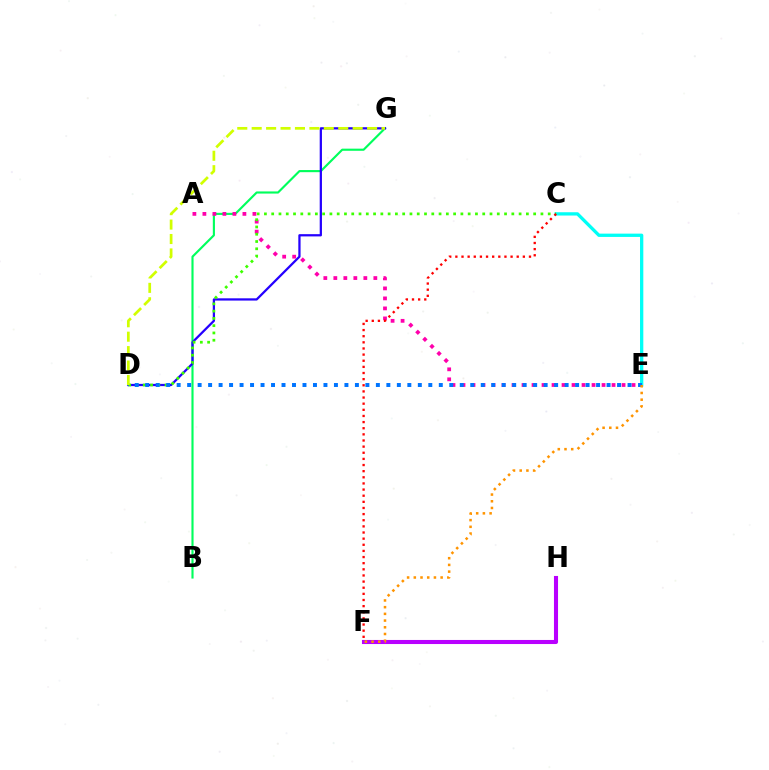{('B', 'G'): [{'color': '#00ff5c', 'line_style': 'solid', 'thickness': 1.54}], ('F', 'H'): [{'color': '#b900ff', 'line_style': 'solid', 'thickness': 2.93}], ('C', 'E'): [{'color': '#00fff6', 'line_style': 'solid', 'thickness': 2.37}], ('D', 'G'): [{'color': '#2500ff', 'line_style': 'solid', 'thickness': 1.62}, {'color': '#d1ff00', 'line_style': 'dashed', 'thickness': 1.96}], ('A', 'E'): [{'color': '#ff00ac', 'line_style': 'dotted', 'thickness': 2.72}], ('C', 'D'): [{'color': '#3dff00', 'line_style': 'dotted', 'thickness': 1.98}], ('C', 'F'): [{'color': '#ff0000', 'line_style': 'dotted', 'thickness': 1.67}], ('D', 'E'): [{'color': '#0074ff', 'line_style': 'dotted', 'thickness': 2.85}], ('E', 'F'): [{'color': '#ff9400', 'line_style': 'dotted', 'thickness': 1.82}]}